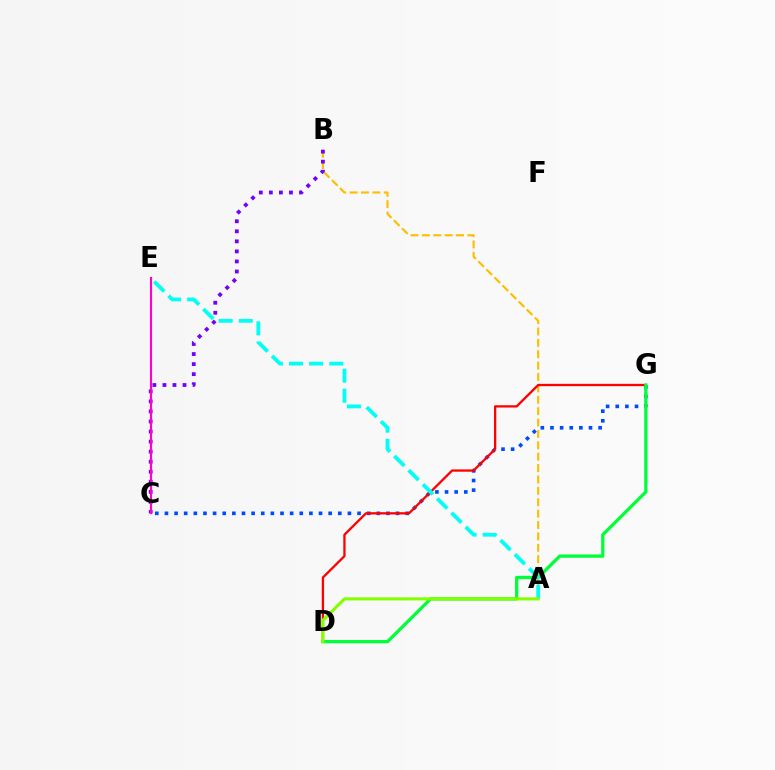{('A', 'B'): [{'color': '#ffbd00', 'line_style': 'dashed', 'thickness': 1.55}], ('B', 'C'): [{'color': '#7200ff', 'line_style': 'dotted', 'thickness': 2.73}], ('C', 'G'): [{'color': '#004bff', 'line_style': 'dotted', 'thickness': 2.62}], ('D', 'G'): [{'color': '#ff0000', 'line_style': 'solid', 'thickness': 1.65}, {'color': '#00ff39', 'line_style': 'solid', 'thickness': 2.36}], ('C', 'E'): [{'color': '#ff00cf', 'line_style': 'solid', 'thickness': 1.52}], ('A', 'E'): [{'color': '#00fff6', 'line_style': 'dashed', 'thickness': 2.73}], ('A', 'D'): [{'color': '#84ff00', 'line_style': 'solid', 'thickness': 2.22}]}